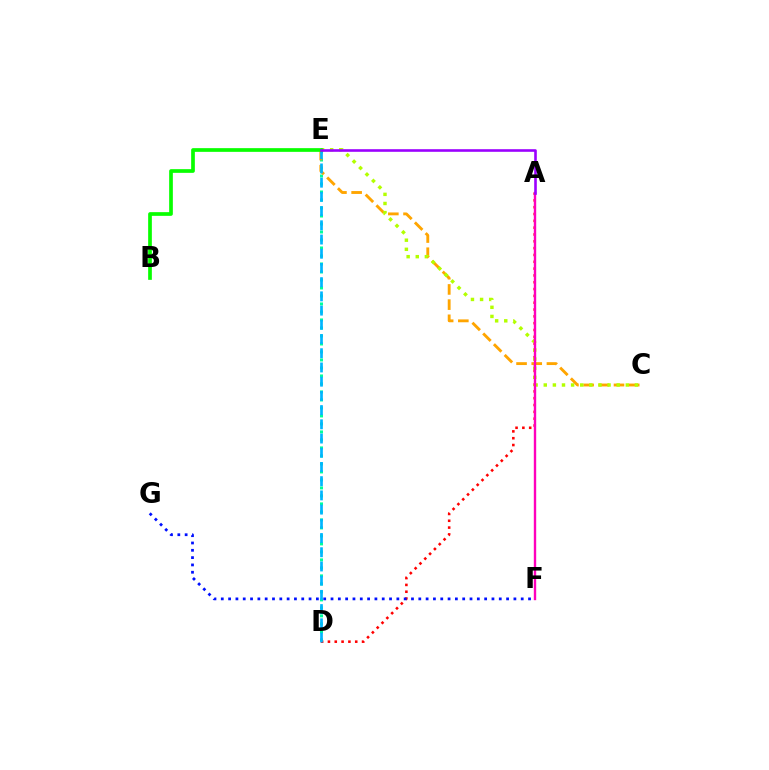{('D', 'E'): [{'color': '#00ff9d', 'line_style': 'dotted', 'thickness': 2.17}, {'color': '#00b5ff', 'line_style': 'dashed', 'thickness': 1.93}], ('A', 'D'): [{'color': '#ff0000', 'line_style': 'dotted', 'thickness': 1.85}], ('C', 'E'): [{'color': '#ffa500', 'line_style': 'dashed', 'thickness': 2.06}, {'color': '#b3ff00', 'line_style': 'dotted', 'thickness': 2.48}], ('A', 'F'): [{'color': '#ff00bd', 'line_style': 'solid', 'thickness': 1.72}], ('B', 'E'): [{'color': '#08ff00', 'line_style': 'solid', 'thickness': 2.66}], ('F', 'G'): [{'color': '#0010ff', 'line_style': 'dotted', 'thickness': 1.99}], ('A', 'E'): [{'color': '#9b00ff', 'line_style': 'solid', 'thickness': 1.88}]}